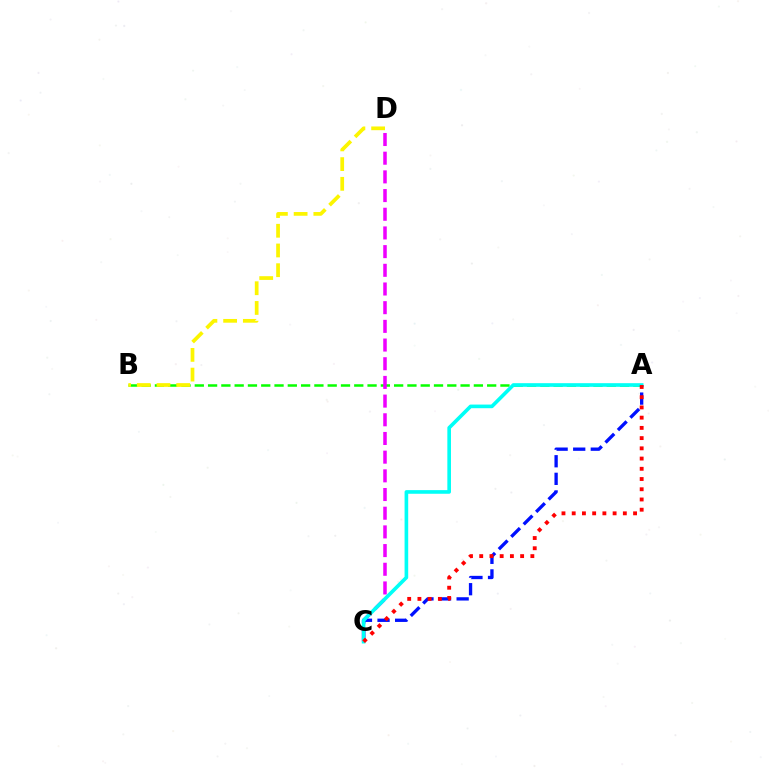{('A', 'B'): [{'color': '#08ff00', 'line_style': 'dashed', 'thickness': 1.81}], ('B', 'D'): [{'color': '#fcf500', 'line_style': 'dashed', 'thickness': 2.68}], ('C', 'D'): [{'color': '#ee00ff', 'line_style': 'dashed', 'thickness': 2.54}], ('A', 'C'): [{'color': '#0010ff', 'line_style': 'dashed', 'thickness': 2.39}, {'color': '#00fff6', 'line_style': 'solid', 'thickness': 2.62}, {'color': '#ff0000', 'line_style': 'dotted', 'thickness': 2.78}]}